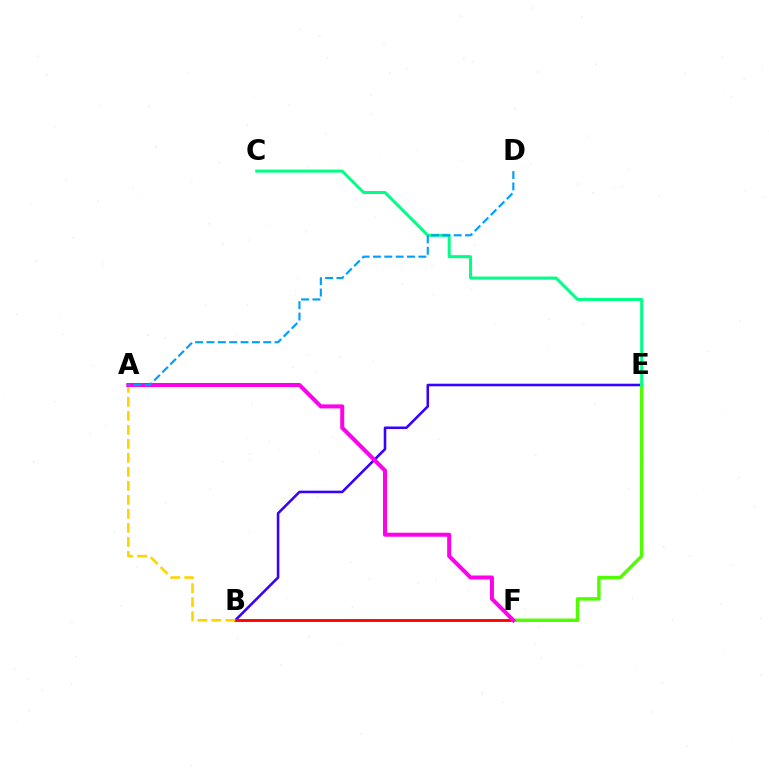{('B', 'E'): [{'color': '#3700ff', 'line_style': 'solid', 'thickness': 1.85}], ('B', 'F'): [{'color': '#ff0000', 'line_style': 'solid', 'thickness': 2.05}], ('A', 'B'): [{'color': '#ffd500', 'line_style': 'dashed', 'thickness': 1.9}], ('E', 'F'): [{'color': '#4fff00', 'line_style': 'solid', 'thickness': 2.48}], ('C', 'E'): [{'color': '#00ff86', 'line_style': 'solid', 'thickness': 2.17}], ('A', 'F'): [{'color': '#ff00ed', 'line_style': 'solid', 'thickness': 2.88}], ('A', 'D'): [{'color': '#009eff', 'line_style': 'dashed', 'thickness': 1.54}]}